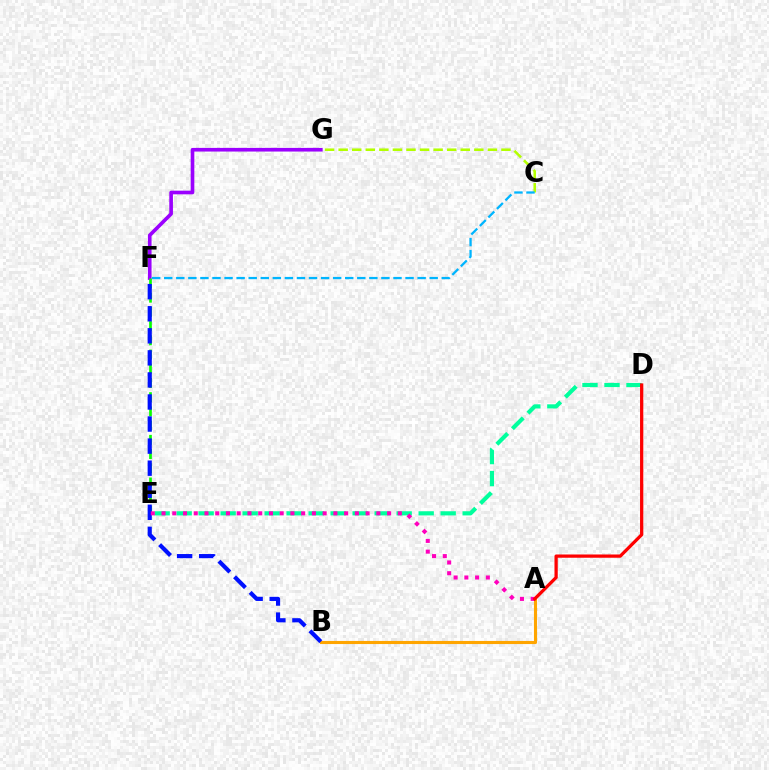{('C', 'G'): [{'color': '#b3ff00', 'line_style': 'dashed', 'thickness': 1.84}], ('D', 'E'): [{'color': '#00ff9d', 'line_style': 'dashed', 'thickness': 2.99}], ('F', 'G'): [{'color': '#9b00ff', 'line_style': 'solid', 'thickness': 2.63}], ('A', 'B'): [{'color': '#ffa500', 'line_style': 'solid', 'thickness': 2.23}], ('E', 'F'): [{'color': '#08ff00', 'line_style': 'dashed', 'thickness': 1.93}], ('C', 'F'): [{'color': '#00b5ff', 'line_style': 'dashed', 'thickness': 1.64}], ('B', 'F'): [{'color': '#0010ff', 'line_style': 'dashed', 'thickness': 3.0}], ('A', 'E'): [{'color': '#ff00bd', 'line_style': 'dotted', 'thickness': 2.92}], ('A', 'D'): [{'color': '#ff0000', 'line_style': 'solid', 'thickness': 2.35}]}